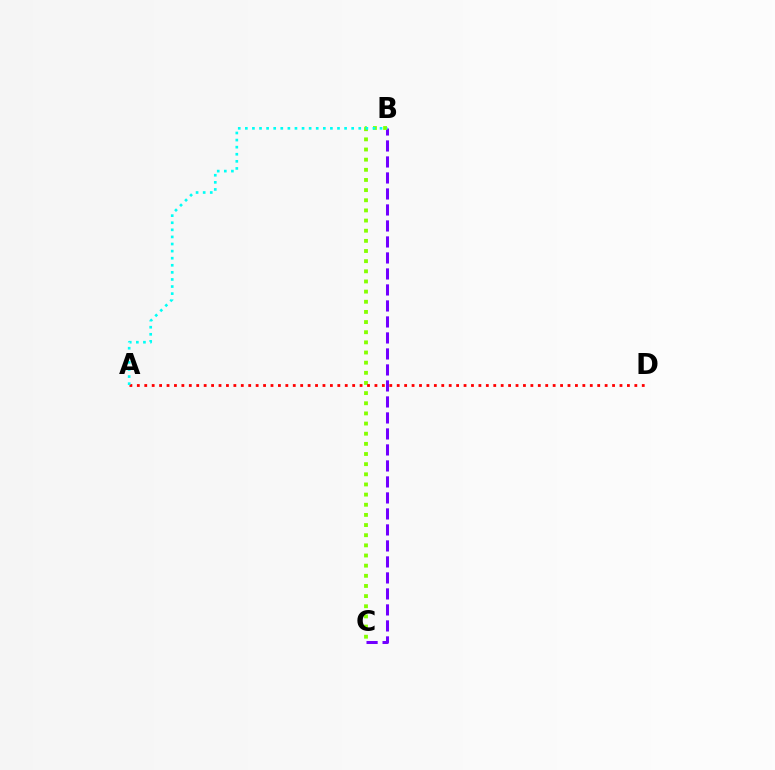{('B', 'C'): [{'color': '#7200ff', 'line_style': 'dashed', 'thickness': 2.17}, {'color': '#84ff00', 'line_style': 'dotted', 'thickness': 2.76}], ('A', 'D'): [{'color': '#ff0000', 'line_style': 'dotted', 'thickness': 2.02}], ('A', 'B'): [{'color': '#00fff6', 'line_style': 'dotted', 'thickness': 1.93}]}